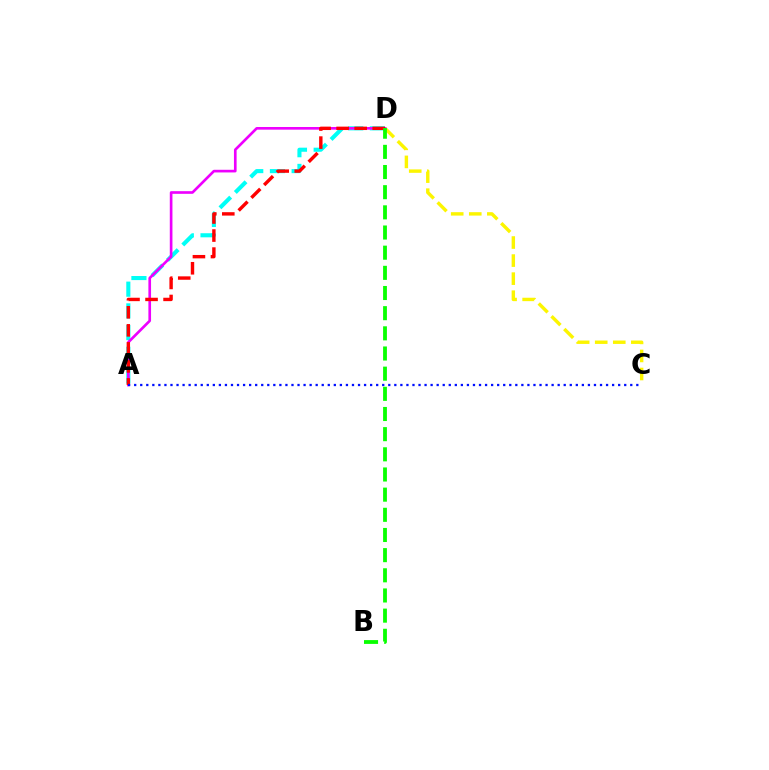{('A', 'D'): [{'color': '#00fff6', 'line_style': 'dashed', 'thickness': 2.95}, {'color': '#ee00ff', 'line_style': 'solid', 'thickness': 1.91}, {'color': '#ff0000', 'line_style': 'dashed', 'thickness': 2.45}], ('C', 'D'): [{'color': '#fcf500', 'line_style': 'dashed', 'thickness': 2.45}], ('B', 'D'): [{'color': '#08ff00', 'line_style': 'dashed', 'thickness': 2.74}], ('A', 'C'): [{'color': '#0010ff', 'line_style': 'dotted', 'thickness': 1.64}]}